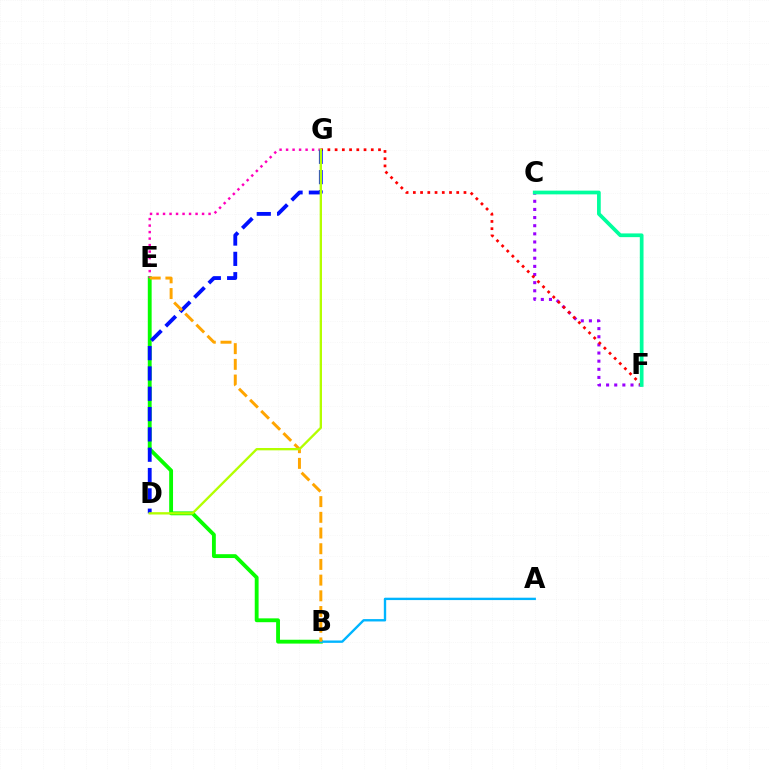{('C', 'F'): [{'color': '#9b00ff', 'line_style': 'dotted', 'thickness': 2.21}, {'color': '#00ff9d', 'line_style': 'solid', 'thickness': 2.68}], ('B', 'E'): [{'color': '#08ff00', 'line_style': 'solid', 'thickness': 2.77}, {'color': '#ffa500', 'line_style': 'dashed', 'thickness': 2.13}], ('F', 'G'): [{'color': '#ff0000', 'line_style': 'dotted', 'thickness': 1.97}], ('E', 'G'): [{'color': '#ff00bd', 'line_style': 'dotted', 'thickness': 1.77}], ('A', 'B'): [{'color': '#00b5ff', 'line_style': 'solid', 'thickness': 1.7}], ('D', 'G'): [{'color': '#0010ff', 'line_style': 'dashed', 'thickness': 2.76}, {'color': '#b3ff00', 'line_style': 'solid', 'thickness': 1.68}]}